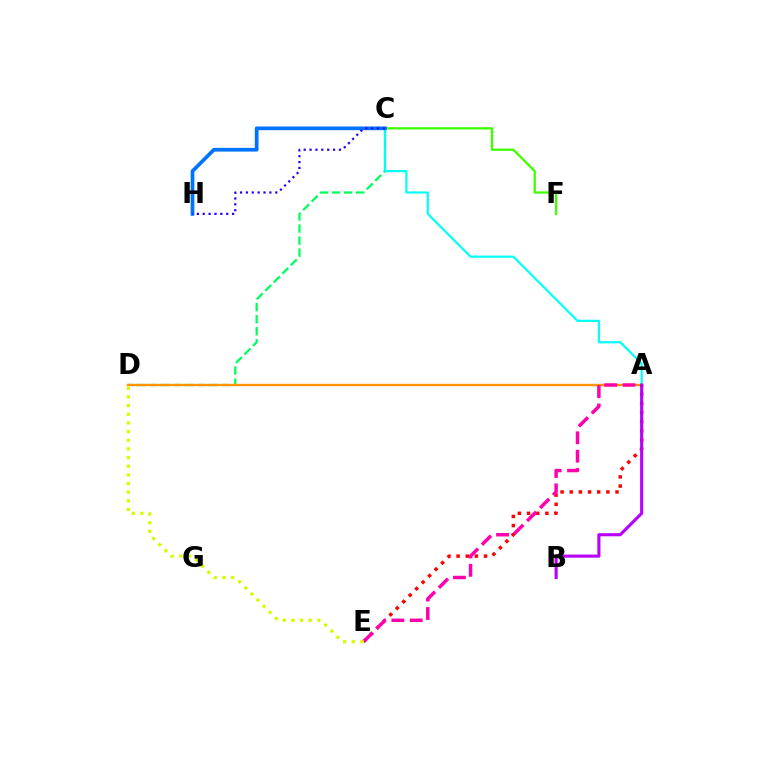{('C', 'D'): [{'color': '#00ff5c', 'line_style': 'dashed', 'thickness': 1.64}], ('A', 'D'): [{'color': '#ff9400', 'line_style': 'solid', 'thickness': 1.7}], ('A', 'E'): [{'color': '#ff0000', 'line_style': 'dotted', 'thickness': 2.49}, {'color': '#ff00ac', 'line_style': 'dashed', 'thickness': 2.49}], ('A', 'C'): [{'color': '#00fff6', 'line_style': 'solid', 'thickness': 1.57}], ('D', 'E'): [{'color': '#d1ff00', 'line_style': 'dotted', 'thickness': 2.35}], ('C', 'F'): [{'color': '#3dff00', 'line_style': 'solid', 'thickness': 1.65}], ('A', 'B'): [{'color': '#b900ff', 'line_style': 'solid', 'thickness': 2.24}], ('C', 'H'): [{'color': '#0074ff', 'line_style': 'solid', 'thickness': 2.68}, {'color': '#2500ff', 'line_style': 'dotted', 'thickness': 1.59}]}